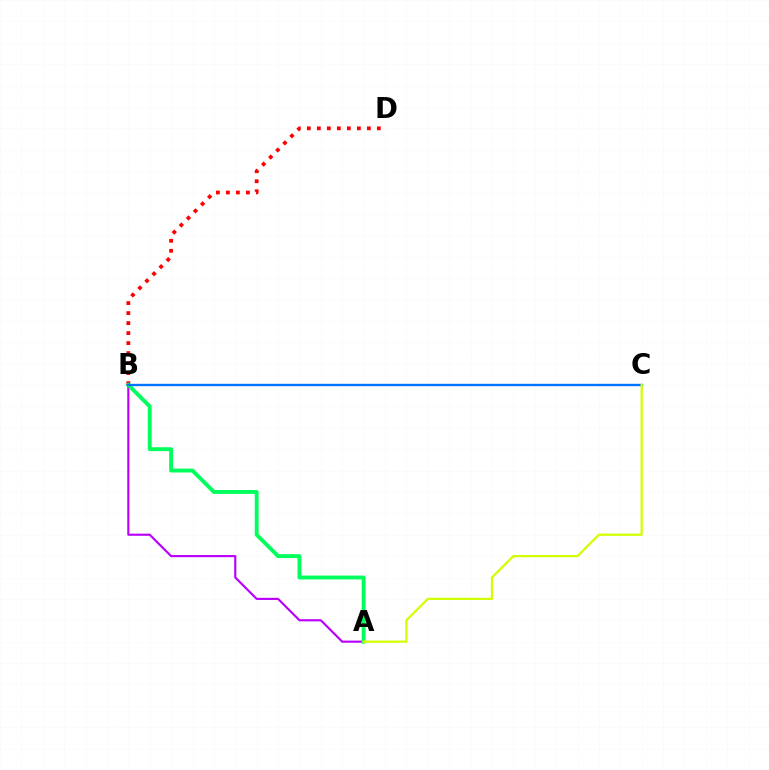{('B', 'D'): [{'color': '#ff0000', 'line_style': 'dotted', 'thickness': 2.72}], ('A', 'B'): [{'color': '#b900ff', 'line_style': 'solid', 'thickness': 1.55}, {'color': '#00ff5c', 'line_style': 'solid', 'thickness': 2.8}], ('B', 'C'): [{'color': '#0074ff', 'line_style': 'solid', 'thickness': 1.7}], ('A', 'C'): [{'color': '#d1ff00', 'line_style': 'solid', 'thickness': 1.62}]}